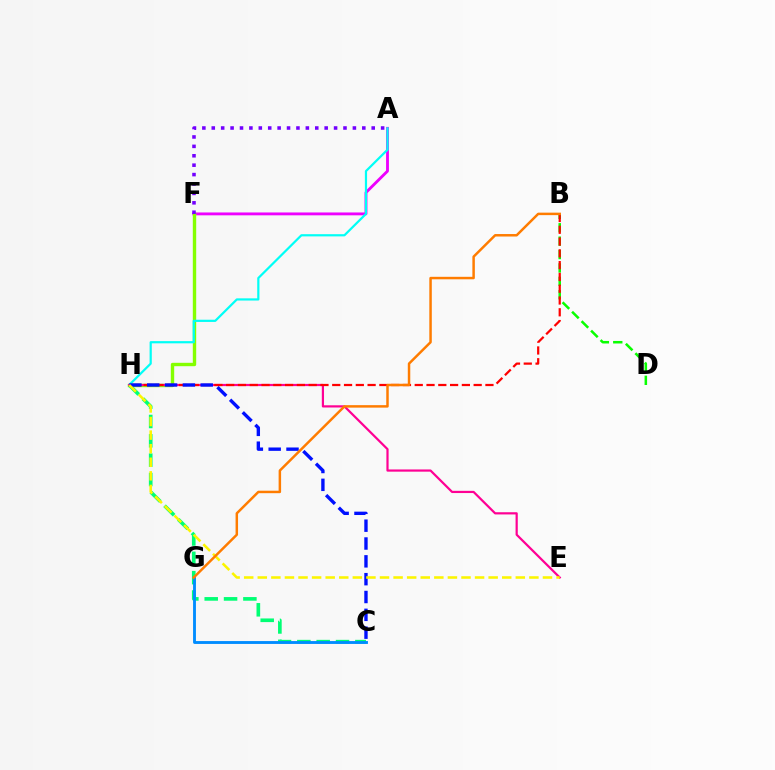{('A', 'F'): [{'color': '#ee00ff', 'line_style': 'solid', 'thickness': 2.05}, {'color': '#7200ff', 'line_style': 'dotted', 'thickness': 2.56}], ('B', 'D'): [{'color': '#08ff00', 'line_style': 'dashed', 'thickness': 1.82}], ('F', 'H'): [{'color': '#84ff00', 'line_style': 'solid', 'thickness': 2.43}], ('A', 'H'): [{'color': '#00fff6', 'line_style': 'solid', 'thickness': 1.59}], ('C', 'H'): [{'color': '#00ff74', 'line_style': 'dashed', 'thickness': 2.63}, {'color': '#0010ff', 'line_style': 'dashed', 'thickness': 2.42}], ('E', 'H'): [{'color': '#ff0094', 'line_style': 'solid', 'thickness': 1.59}, {'color': '#fcf500', 'line_style': 'dashed', 'thickness': 1.84}], ('B', 'H'): [{'color': '#ff0000', 'line_style': 'dashed', 'thickness': 1.6}], ('C', 'G'): [{'color': '#008cff', 'line_style': 'solid', 'thickness': 2.06}], ('B', 'G'): [{'color': '#ff7c00', 'line_style': 'solid', 'thickness': 1.79}]}